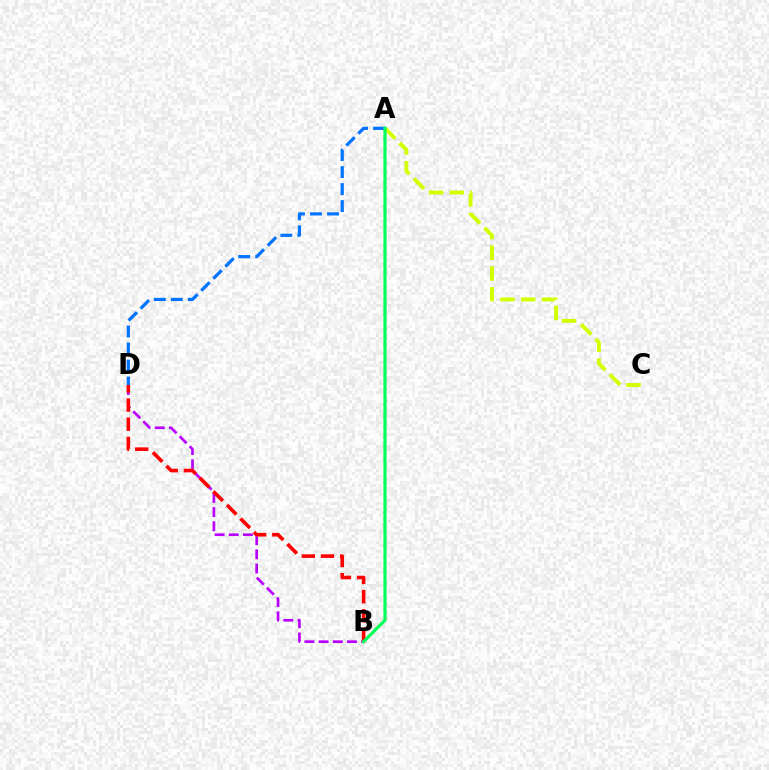{('B', 'D'): [{'color': '#b900ff', 'line_style': 'dashed', 'thickness': 1.93}, {'color': '#ff0000', 'line_style': 'dashed', 'thickness': 2.6}], ('A', 'C'): [{'color': '#d1ff00', 'line_style': 'dashed', 'thickness': 2.82}], ('A', 'D'): [{'color': '#0074ff', 'line_style': 'dashed', 'thickness': 2.31}], ('A', 'B'): [{'color': '#00ff5c', 'line_style': 'solid', 'thickness': 2.3}]}